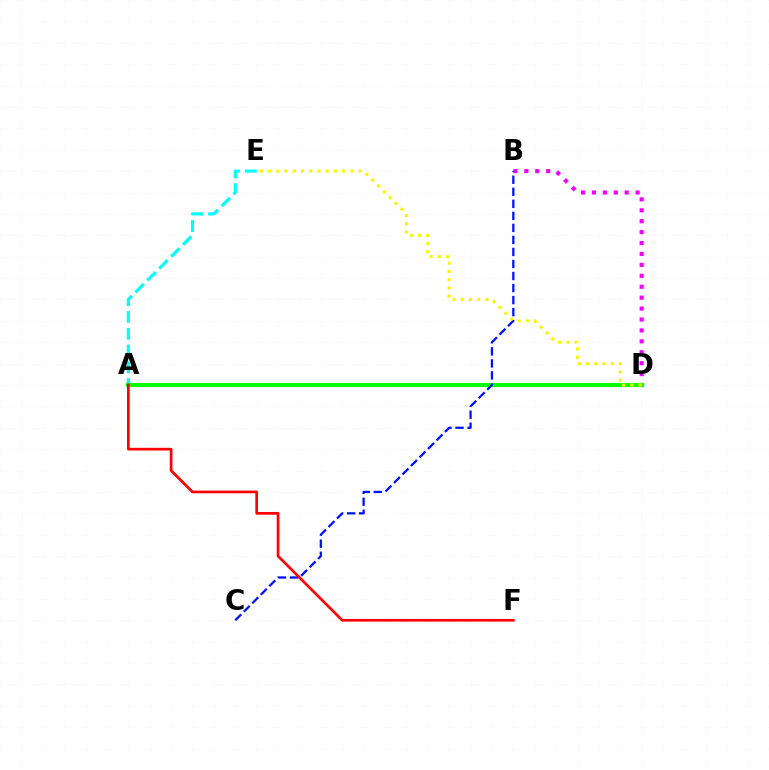{('B', 'D'): [{'color': '#ee00ff', 'line_style': 'dotted', 'thickness': 2.97}], ('A', 'E'): [{'color': '#00fff6', 'line_style': 'dashed', 'thickness': 2.28}], ('A', 'D'): [{'color': '#08ff00', 'line_style': 'solid', 'thickness': 2.97}], ('B', 'C'): [{'color': '#0010ff', 'line_style': 'dashed', 'thickness': 1.63}], ('A', 'F'): [{'color': '#ff0000', 'line_style': 'solid', 'thickness': 1.94}], ('D', 'E'): [{'color': '#fcf500', 'line_style': 'dotted', 'thickness': 2.23}]}